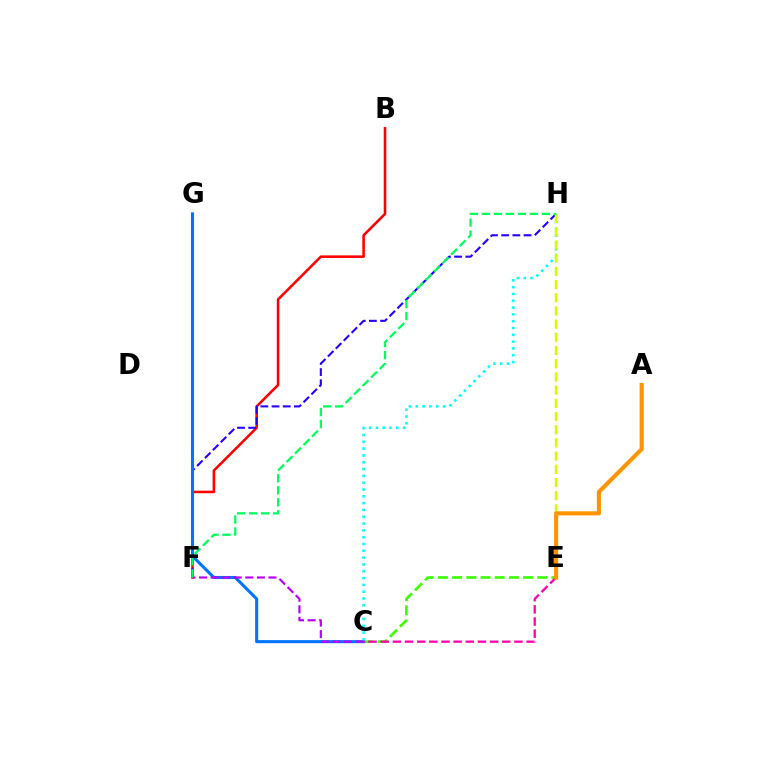{('C', 'E'): [{'color': '#3dff00', 'line_style': 'dashed', 'thickness': 1.93}, {'color': '#ff00ac', 'line_style': 'dashed', 'thickness': 1.65}], ('B', 'F'): [{'color': '#ff0000', 'line_style': 'solid', 'thickness': 1.85}], ('F', 'H'): [{'color': '#2500ff', 'line_style': 'dashed', 'thickness': 1.52}, {'color': '#00ff5c', 'line_style': 'dashed', 'thickness': 1.63}], ('C', 'G'): [{'color': '#0074ff', 'line_style': 'solid', 'thickness': 2.22}], ('C', 'H'): [{'color': '#00fff6', 'line_style': 'dotted', 'thickness': 1.85}], ('E', 'H'): [{'color': '#d1ff00', 'line_style': 'dashed', 'thickness': 1.79}], ('A', 'E'): [{'color': '#ff9400', 'line_style': 'solid', 'thickness': 2.96}], ('C', 'F'): [{'color': '#b900ff', 'line_style': 'dashed', 'thickness': 1.57}]}